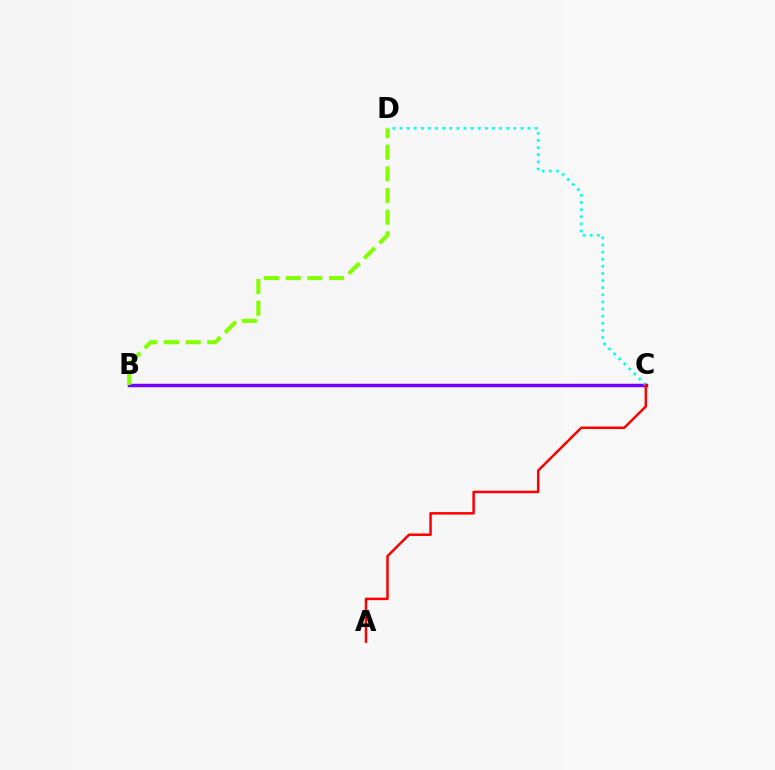{('B', 'C'): [{'color': '#7200ff', 'line_style': 'solid', 'thickness': 2.48}], ('C', 'D'): [{'color': '#00fff6', 'line_style': 'dotted', 'thickness': 1.93}], ('A', 'C'): [{'color': '#ff0000', 'line_style': 'solid', 'thickness': 1.8}], ('B', 'D'): [{'color': '#84ff00', 'line_style': 'dashed', 'thickness': 2.94}]}